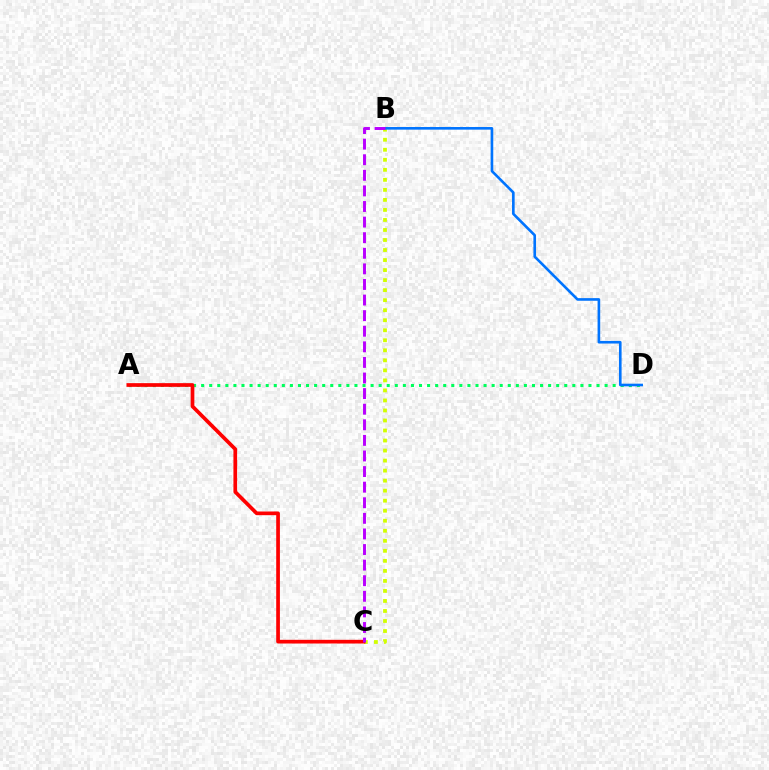{('B', 'C'): [{'color': '#d1ff00', 'line_style': 'dotted', 'thickness': 2.72}, {'color': '#b900ff', 'line_style': 'dashed', 'thickness': 2.12}], ('A', 'D'): [{'color': '#00ff5c', 'line_style': 'dotted', 'thickness': 2.19}], ('A', 'C'): [{'color': '#ff0000', 'line_style': 'solid', 'thickness': 2.66}], ('B', 'D'): [{'color': '#0074ff', 'line_style': 'solid', 'thickness': 1.89}]}